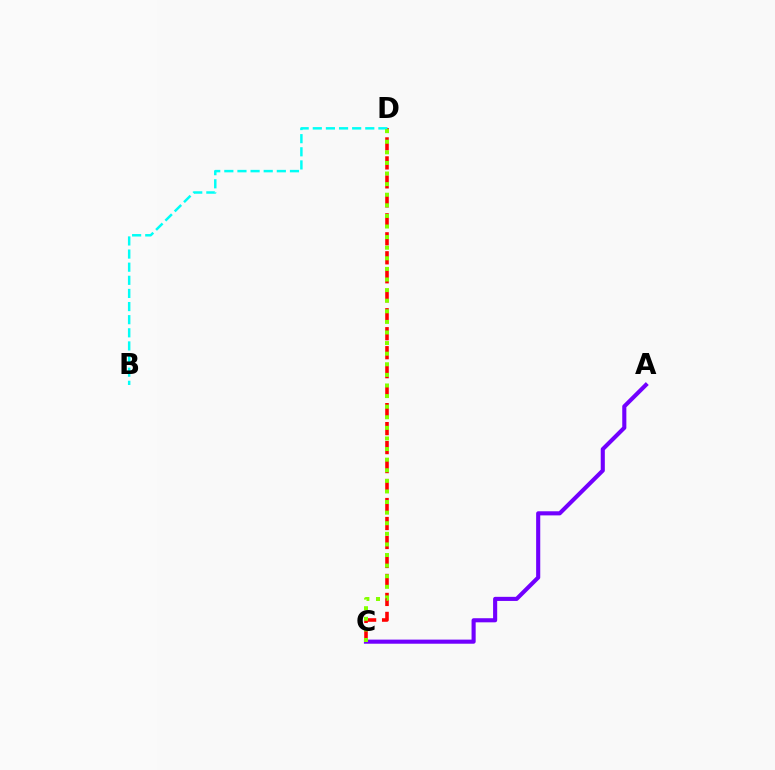{('C', 'D'): [{'color': '#ff0000', 'line_style': 'dashed', 'thickness': 2.58}, {'color': '#84ff00', 'line_style': 'dotted', 'thickness': 2.88}], ('B', 'D'): [{'color': '#00fff6', 'line_style': 'dashed', 'thickness': 1.78}], ('A', 'C'): [{'color': '#7200ff', 'line_style': 'solid', 'thickness': 2.96}]}